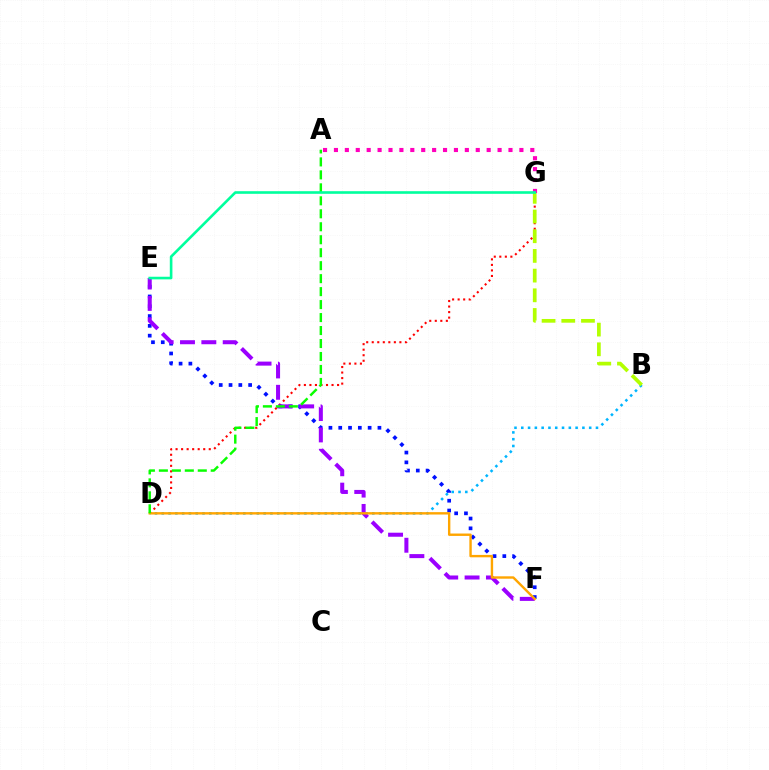{('D', 'G'): [{'color': '#ff0000', 'line_style': 'dotted', 'thickness': 1.5}], ('E', 'F'): [{'color': '#0010ff', 'line_style': 'dotted', 'thickness': 2.66}, {'color': '#9b00ff', 'line_style': 'dashed', 'thickness': 2.9}], ('B', 'D'): [{'color': '#00b5ff', 'line_style': 'dotted', 'thickness': 1.85}], ('B', 'G'): [{'color': '#b3ff00', 'line_style': 'dashed', 'thickness': 2.68}], ('A', 'G'): [{'color': '#ff00bd', 'line_style': 'dotted', 'thickness': 2.96}], ('D', 'F'): [{'color': '#ffa500', 'line_style': 'solid', 'thickness': 1.72}], ('A', 'D'): [{'color': '#08ff00', 'line_style': 'dashed', 'thickness': 1.76}], ('E', 'G'): [{'color': '#00ff9d', 'line_style': 'solid', 'thickness': 1.89}]}